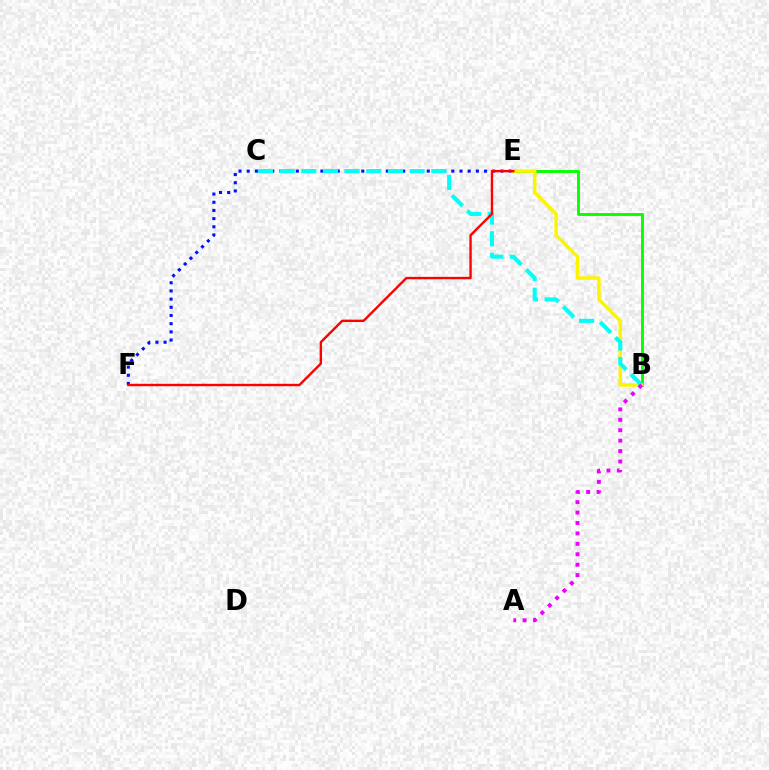{('B', 'E'): [{'color': '#08ff00', 'line_style': 'solid', 'thickness': 2.09}, {'color': '#fcf500', 'line_style': 'solid', 'thickness': 2.52}], ('E', 'F'): [{'color': '#0010ff', 'line_style': 'dotted', 'thickness': 2.22}, {'color': '#ff0000', 'line_style': 'solid', 'thickness': 1.72}], ('B', 'C'): [{'color': '#00fff6', 'line_style': 'dashed', 'thickness': 2.94}], ('A', 'B'): [{'color': '#ee00ff', 'line_style': 'dotted', 'thickness': 2.83}]}